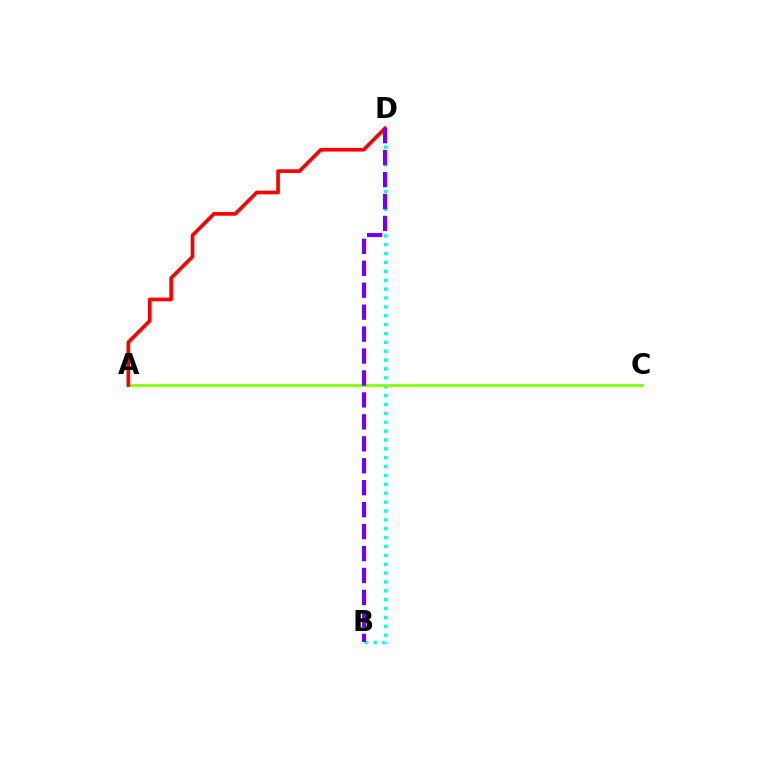{('B', 'D'): [{'color': '#00fff6', 'line_style': 'dotted', 'thickness': 2.41}, {'color': '#7200ff', 'line_style': 'dashed', 'thickness': 2.98}], ('A', 'C'): [{'color': '#84ff00', 'line_style': 'solid', 'thickness': 1.99}], ('A', 'D'): [{'color': '#ff0000', 'line_style': 'solid', 'thickness': 2.65}]}